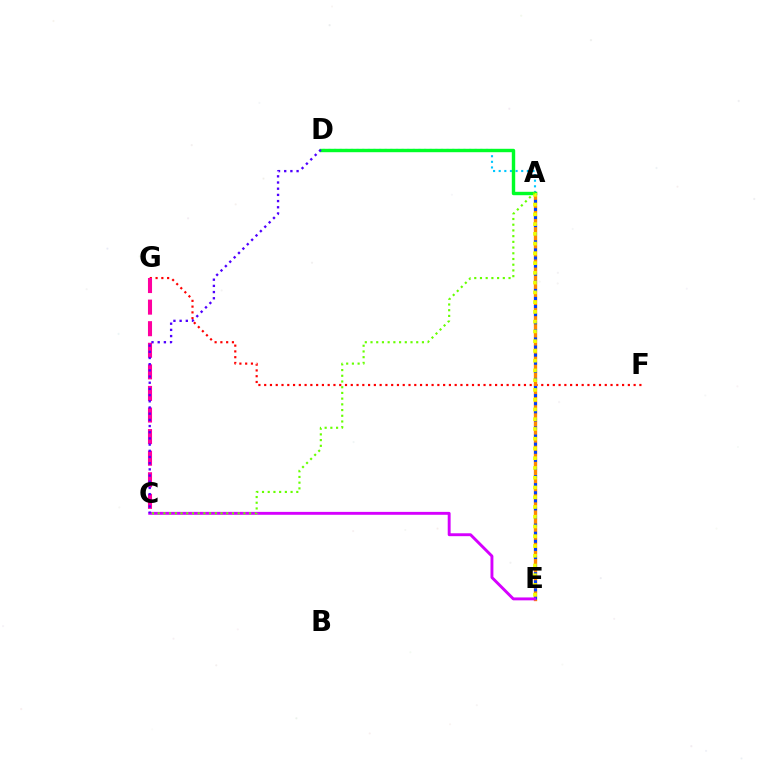{('A', 'D'): [{'color': '#00c7ff', 'line_style': 'dotted', 'thickness': 1.53}, {'color': '#00ff27', 'line_style': 'solid', 'thickness': 2.45}], ('A', 'E'): [{'color': '#00ffaf', 'line_style': 'dashed', 'thickness': 2.1}, {'color': '#ff8800', 'line_style': 'solid', 'thickness': 2.41}, {'color': '#003fff', 'line_style': 'dotted', 'thickness': 2.2}, {'color': '#eeff00', 'line_style': 'dotted', 'thickness': 2.65}], ('F', 'G'): [{'color': '#ff0000', 'line_style': 'dotted', 'thickness': 1.57}], ('C', 'G'): [{'color': '#ff00a0', 'line_style': 'dashed', 'thickness': 2.93}], ('C', 'E'): [{'color': '#d600ff', 'line_style': 'solid', 'thickness': 2.09}], ('C', 'D'): [{'color': '#4f00ff', 'line_style': 'dotted', 'thickness': 1.68}], ('A', 'C'): [{'color': '#66ff00', 'line_style': 'dotted', 'thickness': 1.55}]}